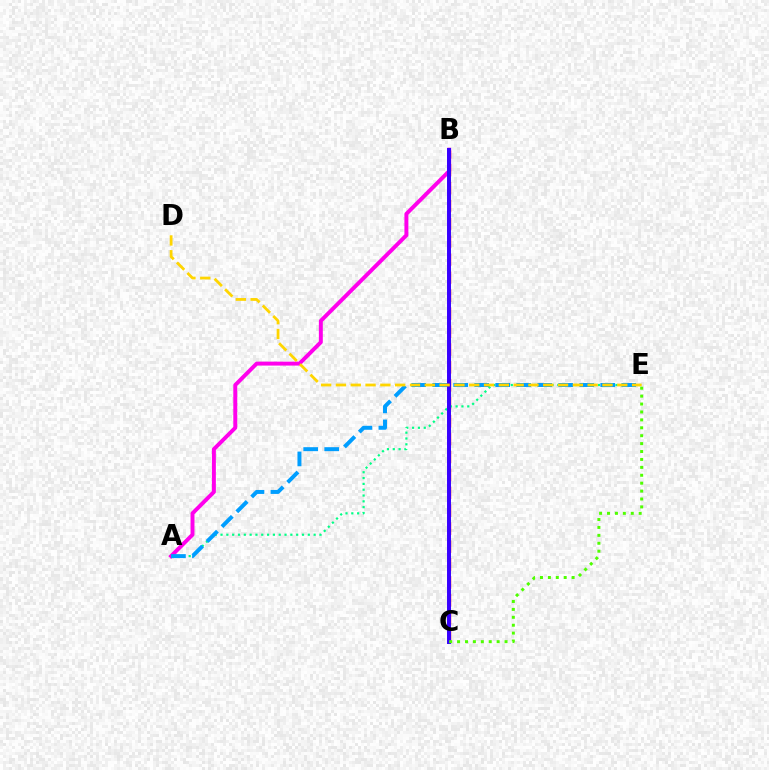{('B', 'C'): [{'color': '#ff0000', 'line_style': 'dashed', 'thickness': 2.43}, {'color': '#3700ff', 'line_style': 'solid', 'thickness': 2.85}], ('A', 'B'): [{'color': '#ff00ed', 'line_style': 'solid', 'thickness': 2.84}], ('A', 'E'): [{'color': '#00ff86', 'line_style': 'dotted', 'thickness': 1.58}, {'color': '#009eff', 'line_style': 'dashed', 'thickness': 2.85}], ('D', 'E'): [{'color': '#ffd500', 'line_style': 'dashed', 'thickness': 2.01}], ('C', 'E'): [{'color': '#4fff00', 'line_style': 'dotted', 'thickness': 2.15}]}